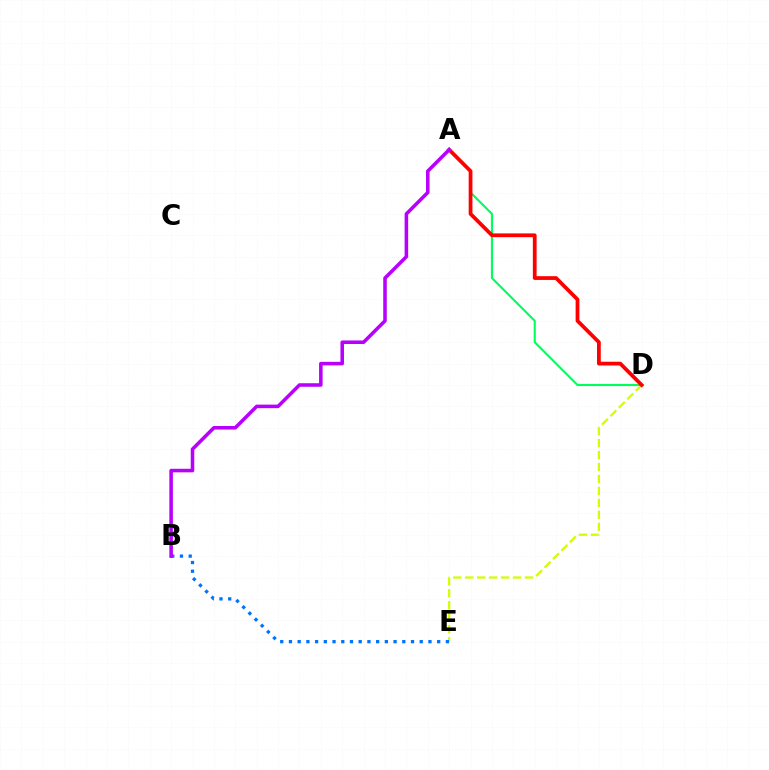{('D', 'E'): [{'color': '#d1ff00', 'line_style': 'dashed', 'thickness': 1.62}], ('A', 'D'): [{'color': '#00ff5c', 'line_style': 'solid', 'thickness': 1.53}, {'color': '#ff0000', 'line_style': 'solid', 'thickness': 2.71}], ('B', 'E'): [{'color': '#0074ff', 'line_style': 'dotted', 'thickness': 2.37}], ('A', 'B'): [{'color': '#b900ff', 'line_style': 'solid', 'thickness': 2.56}]}